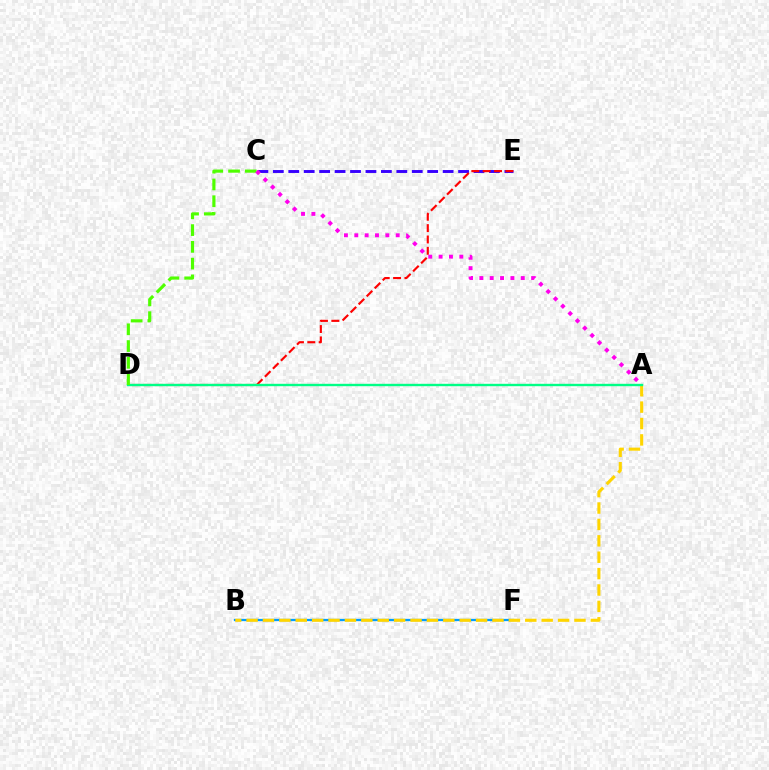{('C', 'E'): [{'color': '#3700ff', 'line_style': 'dashed', 'thickness': 2.1}], ('B', 'F'): [{'color': '#009eff', 'line_style': 'solid', 'thickness': 1.64}], ('A', 'B'): [{'color': '#ffd500', 'line_style': 'dashed', 'thickness': 2.23}], ('D', 'E'): [{'color': '#ff0000', 'line_style': 'dashed', 'thickness': 1.54}], ('A', 'D'): [{'color': '#00ff86', 'line_style': 'solid', 'thickness': 1.72}], ('C', 'D'): [{'color': '#4fff00', 'line_style': 'dashed', 'thickness': 2.28}], ('A', 'C'): [{'color': '#ff00ed', 'line_style': 'dotted', 'thickness': 2.81}]}